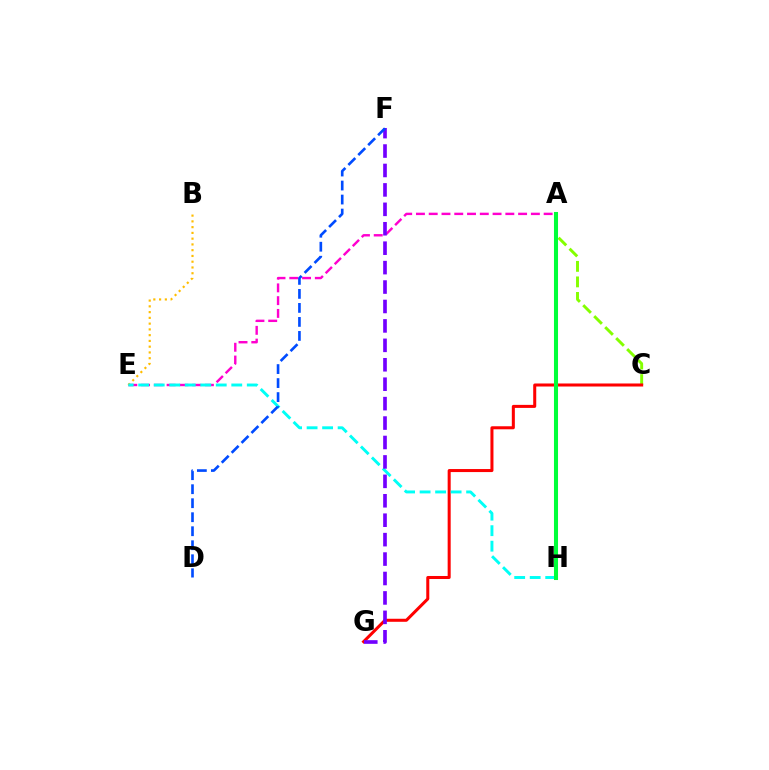{('A', 'C'): [{'color': '#84ff00', 'line_style': 'dashed', 'thickness': 2.11}], ('A', 'E'): [{'color': '#ff00cf', 'line_style': 'dashed', 'thickness': 1.73}], ('C', 'G'): [{'color': '#ff0000', 'line_style': 'solid', 'thickness': 2.18}], ('B', 'E'): [{'color': '#ffbd00', 'line_style': 'dotted', 'thickness': 1.57}], ('E', 'H'): [{'color': '#00fff6', 'line_style': 'dashed', 'thickness': 2.11}], ('A', 'H'): [{'color': '#00ff39', 'line_style': 'solid', 'thickness': 2.92}], ('F', 'G'): [{'color': '#7200ff', 'line_style': 'dashed', 'thickness': 2.64}], ('D', 'F'): [{'color': '#004bff', 'line_style': 'dashed', 'thickness': 1.9}]}